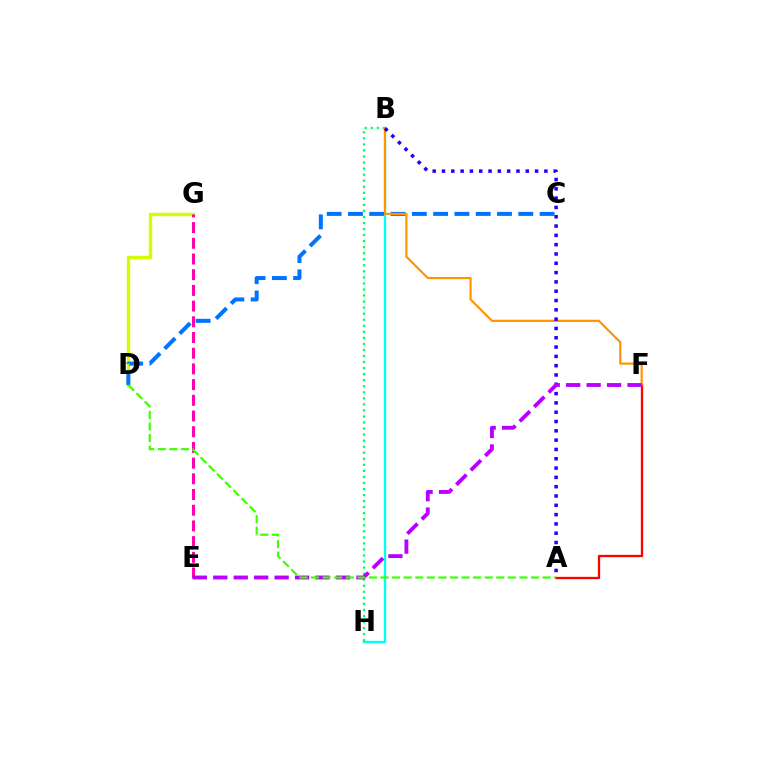{('A', 'F'): [{'color': '#ff0000', 'line_style': 'solid', 'thickness': 1.65}], ('D', 'G'): [{'color': '#d1ff00', 'line_style': 'solid', 'thickness': 2.46}], ('B', 'H'): [{'color': '#00fff6', 'line_style': 'solid', 'thickness': 1.67}, {'color': '#00ff5c', 'line_style': 'dotted', 'thickness': 1.64}], ('C', 'D'): [{'color': '#0074ff', 'line_style': 'dashed', 'thickness': 2.89}], ('B', 'F'): [{'color': '#ff9400', 'line_style': 'solid', 'thickness': 1.57}], ('A', 'B'): [{'color': '#2500ff', 'line_style': 'dotted', 'thickness': 2.53}], ('E', 'G'): [{'color': '#ff00ac', 'line_style': 'dashed', 'thickness': 2.13}], ('E', 'F'): [{'color': '#b900ff', 'line_style': 'dashed', 'thickness': 2.78}], ('A', 'D'): [{'color': '#3dff00', 'line_style': 'dashed', 'thickness': 1.57}]}